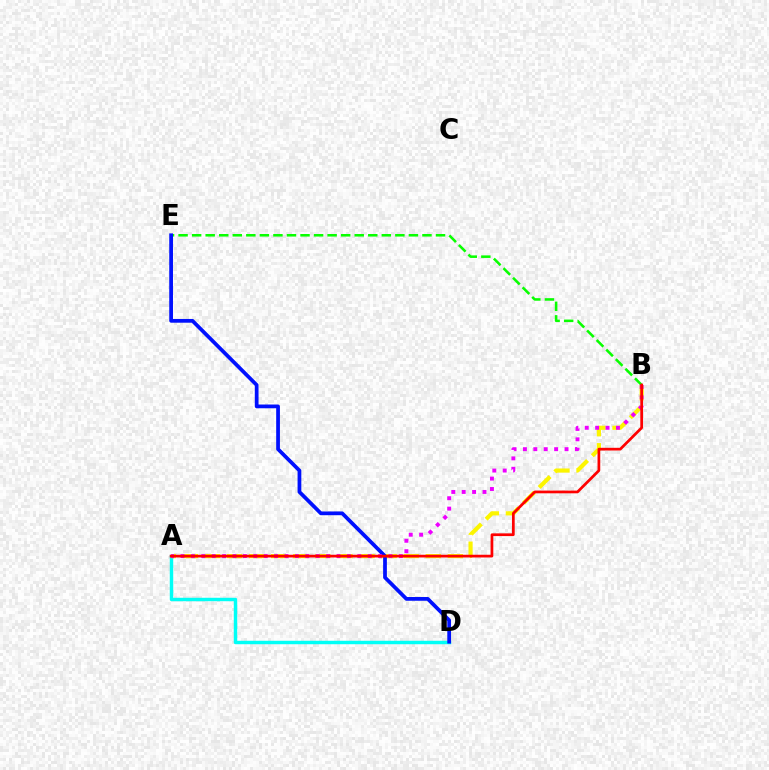{('A', 'D'): [{'color': '#00fff6', 'line_style': 'solid', 'thickness': 2.48}], ('B', 'E'): [{'color': '#08ff00', 'line_style': 'dashed', 'thickness': 1.84}], ('A', 'B'): [{'color': '#fcf500', 'line_style': 'dashed', 'thickness': 3.0}, {'color': '#ee00ff', 'line_style': 'dotted', 'thickness': 2.83}, {'color': '#ff0000', 'line_style': 'solid', 'thickness': 1.96}], ('D', 'E'): [{'color': '#0010ff', 'line_style': 'solid', 'thickness': 2.7}]}